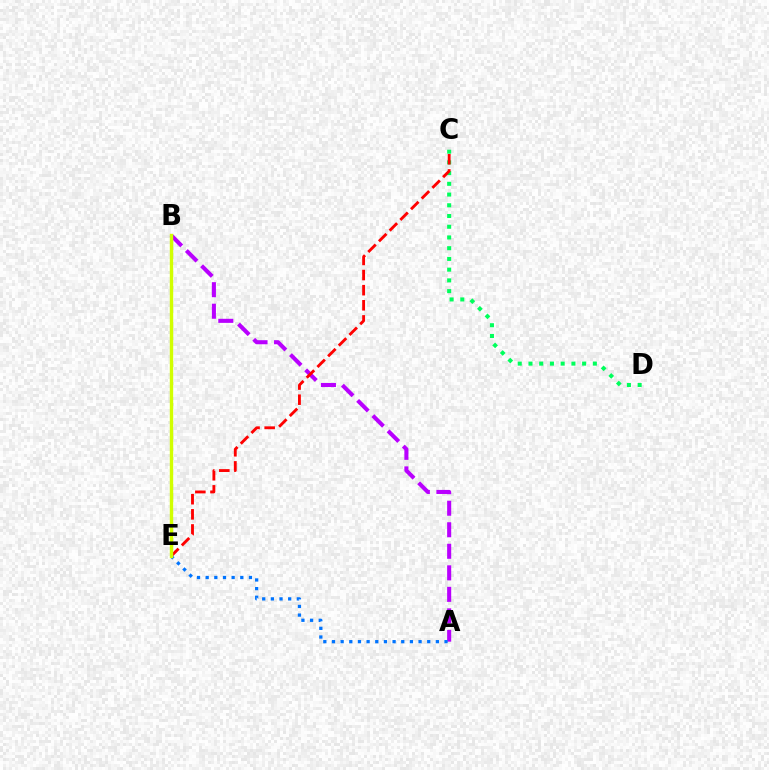{('C', 'D'): [{'color': '#00ff5c', 'line_style': 'dotted', 'thickness': 2.92}], ('A', 'B'): [{'color': '#b900ff', 'line_style': 'dashed', 'thickness': 2.93}], ('A', 'E'): [{'color': '#0074ff', 'line_style': 'dotted', 'thickness': 2.35}], ('C', 'E'): [{'color': '#ff0000', 'line_style': 'dashed', 'thickness': 2.05}], ('B', 'E'): [{'color': '#d1ff00', 'line_style': 'solid', 'thickness': 2.44}]}